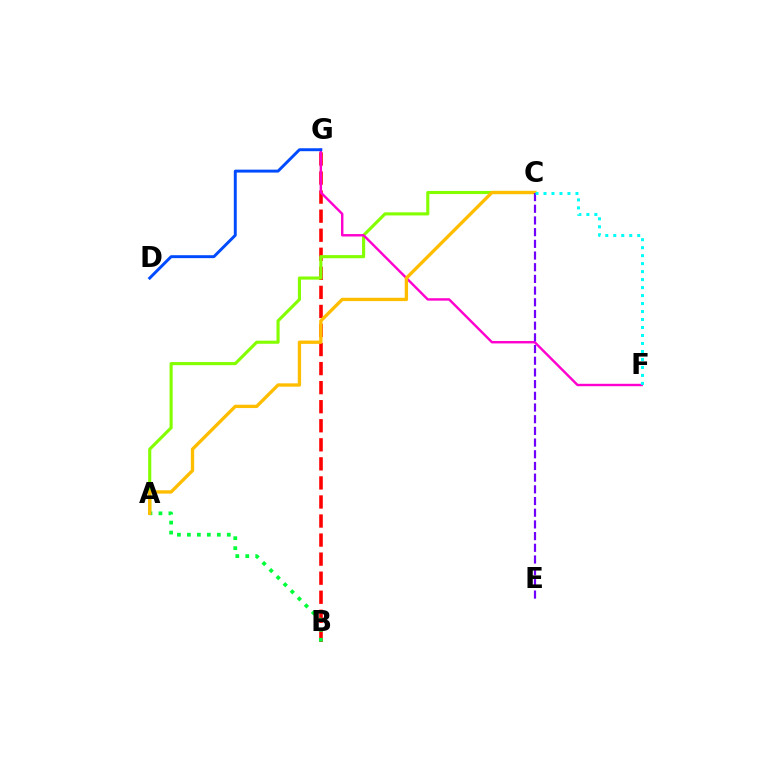{('B', 'G'): [{'color': '#ff0000', 'line_style': 'dashed', 'thickness': 2.59}], ('A', 'C'): [{'color': '#84ff00', 'line_style': 'solid', 'thickness': 2.24}, {'color': '#ffbd00', 'line_style': 'solid', 'thickness': 2.39}], ('F', 'G'): [{'color': '#ff00cf', 'line_style': 'solid', 'thickness': 1.74}], ('A', 'B'): [{'color': '#00ff39', 'line_style': 'dotted', 'thickness': 2.71}], ('C', 'E'): [{'color': '#7200ff', 'line_style': 'dashed', 'thickness': 1.59}], ('C', 'F'): [{'color': '#00fff6', 'line_style': 'dotted', 'thickness': 2.17}], ('D', 'G'): [{'color': '#004bff', 'line_style': 'solid', 'thickness': 2.11}]}